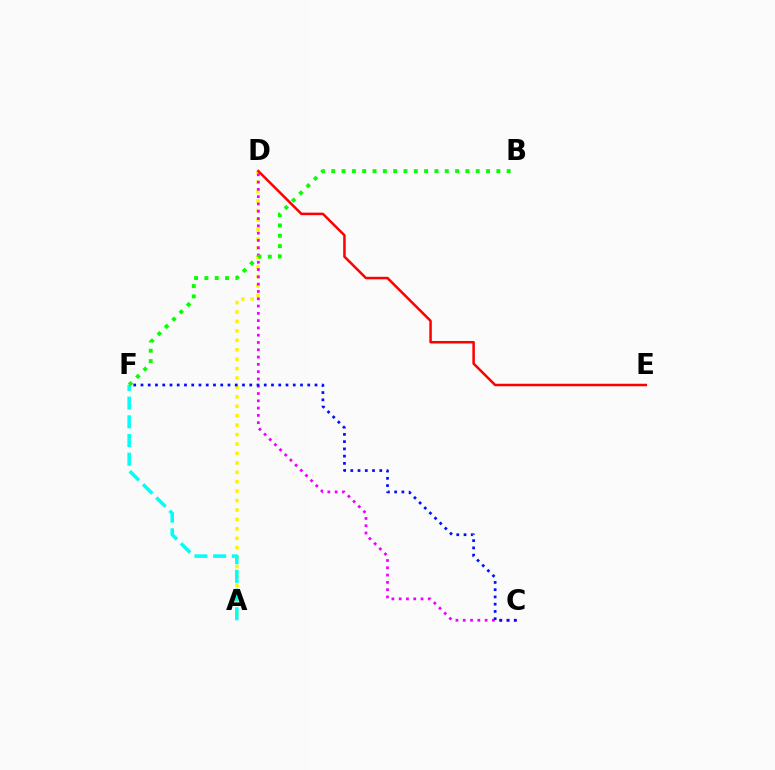{('A', 'D'): [{'color': '#fcf500', 'line_style': 'dotted', 'thickness': 2.56}], ('A', 'F'): [{'color': '#00fff6', 'line_style': 'dashed', 'thickness': 2.54}], ('C', 'D'): [{'color': '#ee00ff', 'line_style': 'dotted', 'thickness': 1.98}], ('D', 'E'): [{'color': '#ff0000', 'line_style': 'solid', 'thickness': 1.81}], ('C', 'F'): [{'color': '#0010ff', 'line_style': 'dotted', 'thickness': 1.97}], ('B', 'F'): [{'color': '#08ff00', 'line_style': 'dotted', 'thickness': 2.8}]}